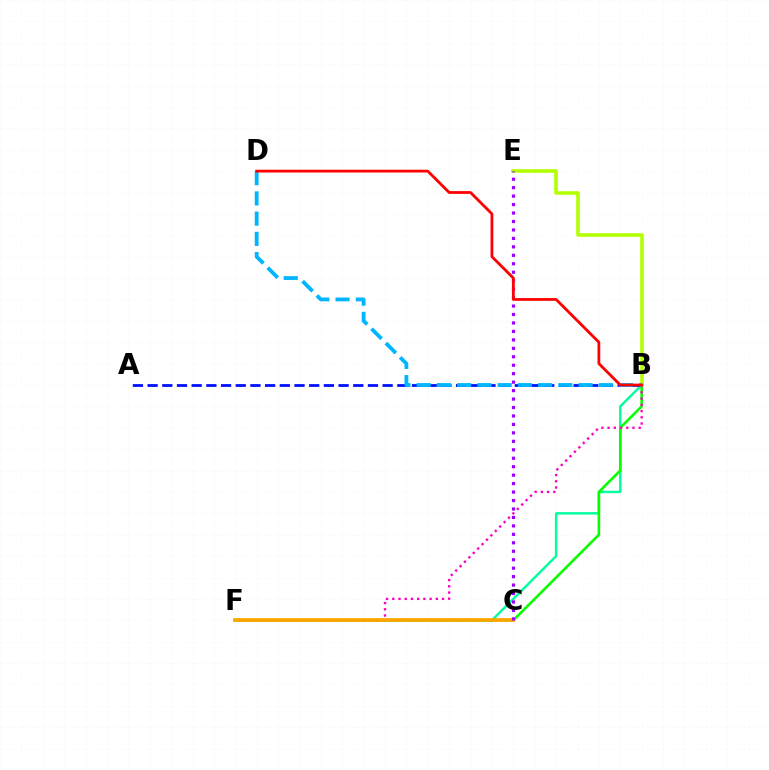{('B', 'F'): [{'color': '#00ff9d', 'line_style': 'solid', 'thickness': 1.74}, {'color': '#08ff00', 'line_style': 'solid', 'thickness': 1.88}, {'color': '#ff00bd', 'line_style': 'dotted', 'thickness': 1.69}], ('A', 'B'): [{'color': '#0010ff', 'line_style': 'dashed', 'thickness': 2.0}], ('C', 'F'): [{'color': '#ffa500', 'line_style': 'solid', 'thickness': 2.68}], ('B', 'E'): [{'color': '#b3ff00', 'line_style': 'solid', 'thickness': 2.59}], ('C', 'E'): [{'color': '#9b00ff', 'line_style': 'dotted', 'thickness': 2.3}], ('B', 'D'): [{'color': '#00b5ff', 'line_style': 'dashed', 'thickness': 2.75}, {'color': '#ff0000', 'line_style': 'solid', 'thickness': 2.0}]}